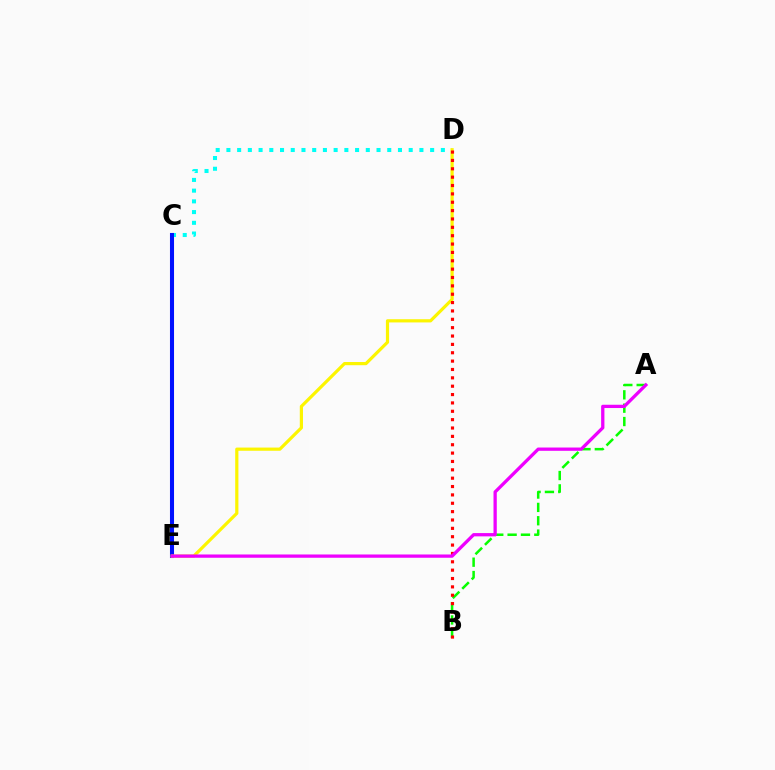{('C', 'D'): [{'color': '#00fff6', 'line_style': 'dotted', 'thickness': 2.91}], ('A', 'B'): [{'color': '#08ff00', 'line_style': 'dashed', 'thickness': 1.81}], ('C', 'E'): [{'color': '#0010ff', 'line_style': 'solid', 'thickness': 2.93}], ('D', 'E'): [{'color': '#fcf500', 'line_style': 'solid', 'thickness': 2.3}], ('B', 'D'): [{'color': '#ff0000', 'line_style': 'dotted', 'thickness': 2.27}], ('A', 'E'): [{'color': '#ee00ff', 'line_style': 'solid', 'thickness': 2.36}]}